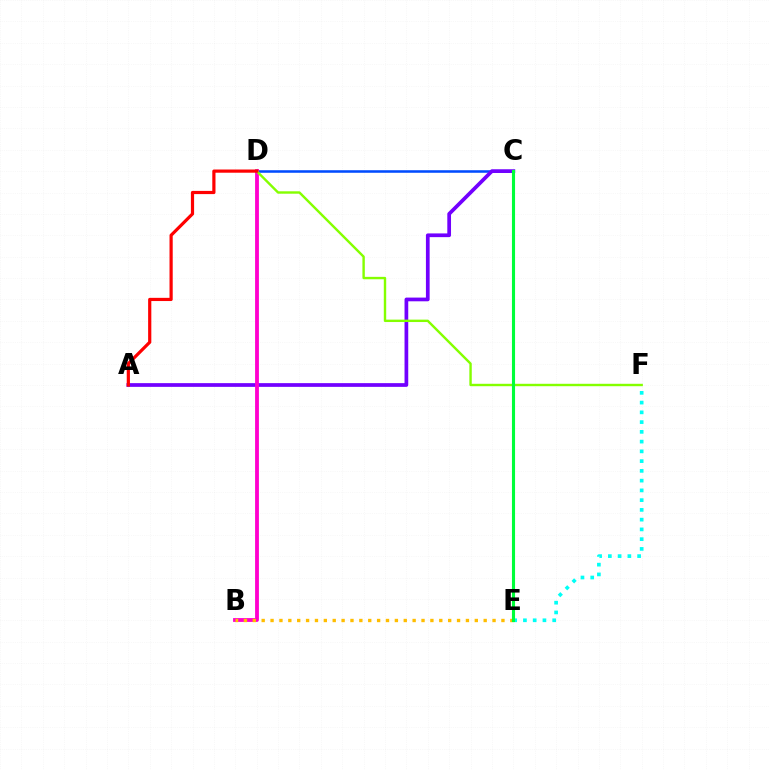{('C', 'D'): [{'color': '#004bff', 'line_style': 'solid', 'thickness': 1.83}], ('A', 'C'): [{'color': '#7200ff', 'line_style': 'solid', 'thickness': 2.68}], ('B', 'D'): [{'color': '#ff00cf', 'line_style': 'solid', 'thickness': 2.75}], ('D', 'F'): [{'color': '#84ff00', 'line_style': 'solid', 'thickness': 1.73}], ('B', 'E'): [{'color': '#ffbd00', 'line_style': 'dotted', 'thickness': 2.41}], ('A', 'D'): [{'color': '#ff0000', 'line_style': 'solid', 'thickness': 2.3}], ('E', 'F'): [{'color': '#00fff6', 'line_style': 'dotted', 'thickness': 2.65}], ('C', 'E'): [{'color': '#00ff39', 'line_style': 'solid', 'thickness': 2.24}]}